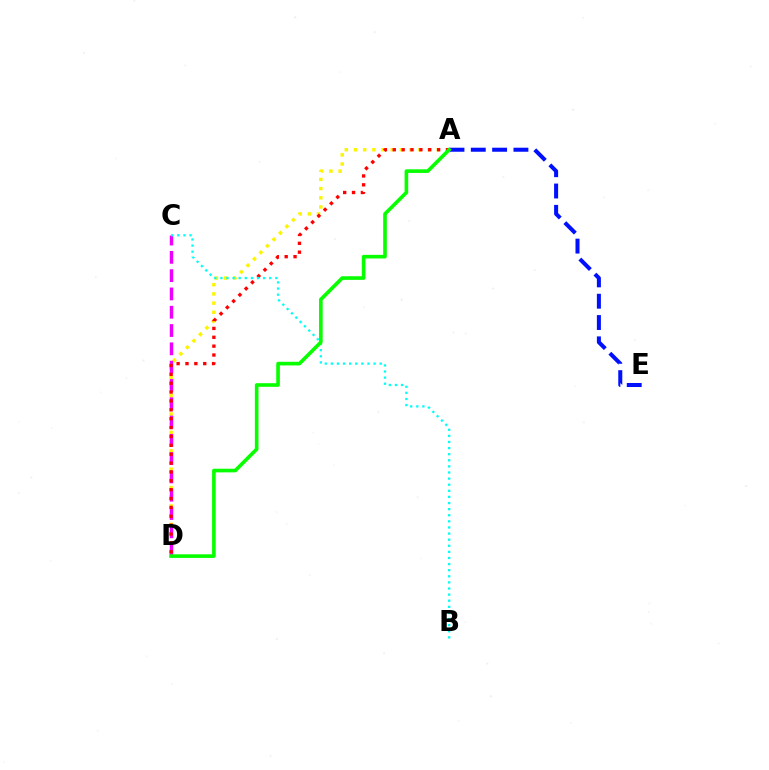{('A', 'D'): [{'color': '#fcf500', 'line_style': 'dotted', 'thickness': 2.5}, {'color': '#ff0000', 'line_style': 'dotted', 'thickness': 2.41}, {'color': '#08ff00', 'line_style': 'solid', 'thickness': 2.61}], ('A', 'E'): [{'color': '#0010ff', 'line_style': 'dashed', 'thickness': 2.9}], ('C', 'D'): [{'color': '#ee00ff', 'line_style': 'dashed', 'thickness': 2.49}], ('B', 'C'): [{'color': '#00fff6', 'line_style': 'dotted', 'thickness': 1.66}]}